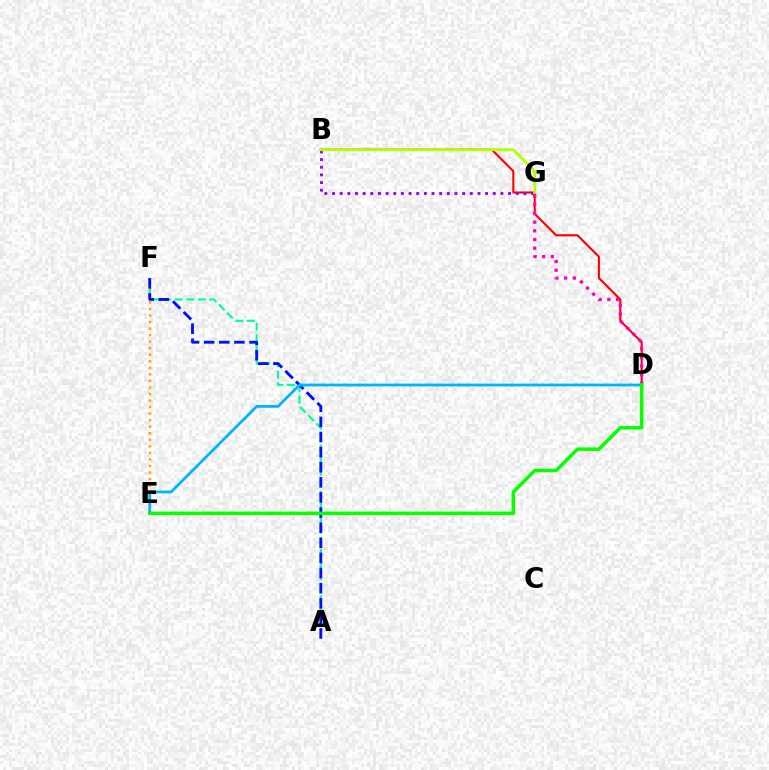{('B', 'D'): [{'color': '#ff0000', 'line_style': 'solid', 'thickness': 1.51}], ('B', 'G'): [{'color': '#9b00ff', 'line_style': 'dotted', 'thickness': 2.08}, {'color': '#b3ff00', 'line_style': 'solid', 'thickness': 2.02}], ('D', 'G'): [{'color': '#ff00bd', 'line_style': 'dotted', 'thickness': 2.36}], ('E', 'F'): [{'color': '#ffa500', 'line_style': 'dotted', 'thickness': 1.78}], ('A', 'F'): [{'color': '#00ff9d', 'line_style': 'dashed', 'thickness': 1.57}, {'color': '#0010ff', 'line_style': 'dashed', 'thickness': 2.05}], ('D', 'E'): [{'color': '#00b5ff', 'line_style': 'solid', 'thickness': 2.0}, {'color': '#08ff00', 'line_style': 'solid', 'thickness': 2.52}]}